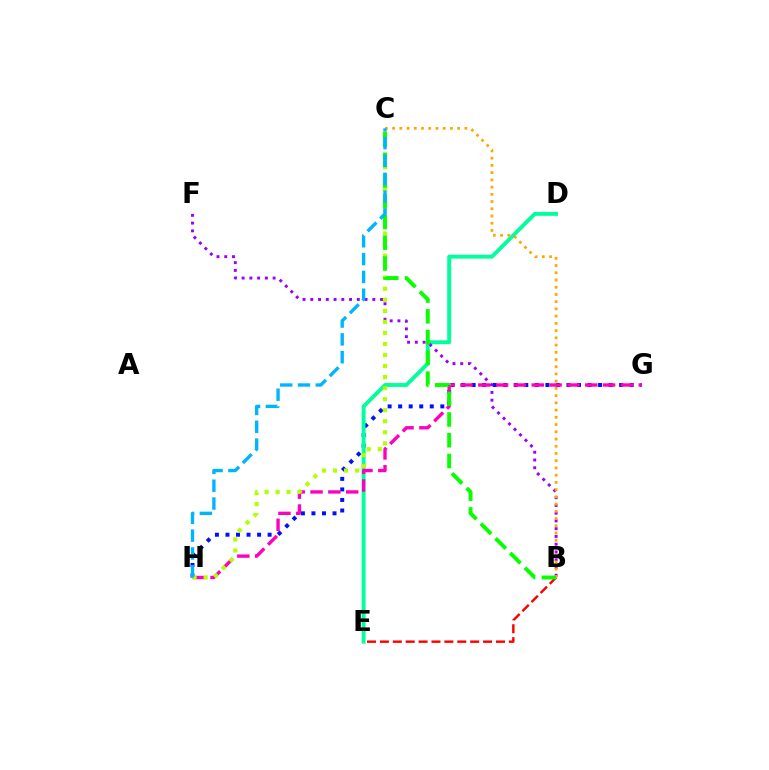{('G', 'H'): [{'color': '#0010ff', 'line_style': 'dotted', 'thickness': 2.86}, {'color': '#ff00bd', 'line_style': 'dashed', 'thickness': 2.42}], ('D', 'E'): [{'color': '#00ff9d', 'line_style': 'solid', 'thickness': 2.8}], ('B', 'F'): [{'color': '#9b00ff', 'line_style': 'dotted', 'thickness': 2.11}], ('C', 'H'): [{'color': '#b3ff00', 'line_style': 'dotted', 'thickness': 3.0}, {'color': '#00b5ff', 'line_style': 'dashed', 'thickness': 2.42}], ('B', 'C'): [{'color': '#ffa500', 'line_style': 'dotted', 'thickness': 1.96}, {'color': '#08ff00', 'line_style': 'dashed', 'thickness': 2.82}], ('B', 'E'): [{'color': '#ff0000', 'line_style': 'dashed', 'thickness': 1.75}]}